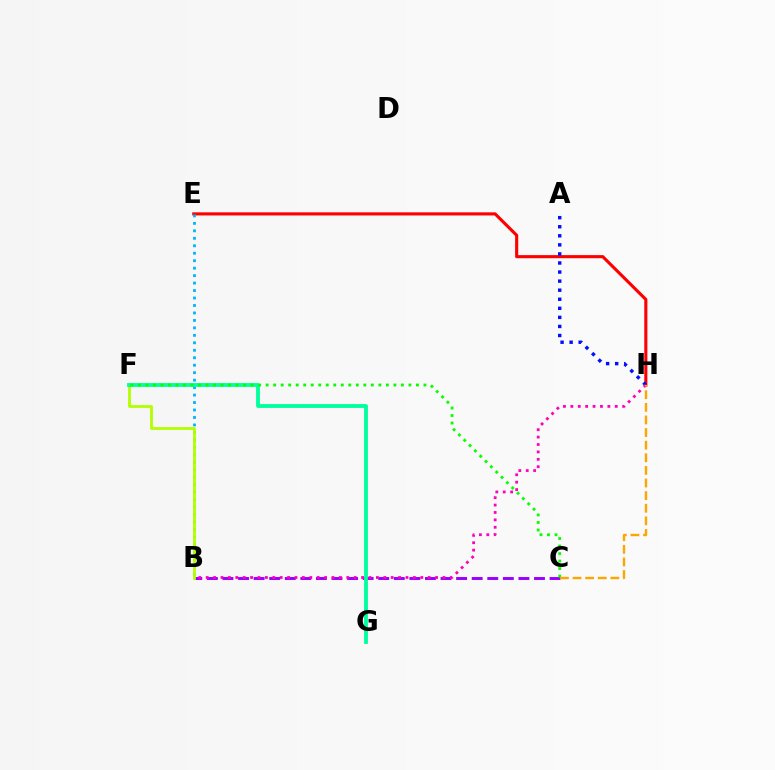{('E', 'H'): [{'color': '#ff0000', 'line_style': 'solid', 'thickness': 2.24}], ('B', 'C'): [{'color': '#9b00ff', 'line_style': 'dashed', 'thickness': 2.12}], ('B', 'E'): [{'color': '#00b5ff', 'line_style': 'dotted', 'thickness': 2.03}], ('B', 'F'): [{'color': '#b3ff00', 'line_style': 'solid', 'thickness': 2.02}], ('A', 'H'): [{'color': '#0010ff', 'line_style': 'dotted', 'thickness': 2.46}], ('F', 'G'): [{'color': '#00ff9d', 'line_style': 'solid', 'thickness': 2.75}], ('C', 'F'): [{'color': '#08ff00', 'line_style': 'dotted', 'thickness': 2.04}], ('B', 'H'): [{'color': '#ff00bd', 'line_style': 'dotted', 'thickness': 2.01}], ('C', 'H'): [{'color': '#ffa500', 'line_style': 'dashed', 'thickness': 1.71}]}